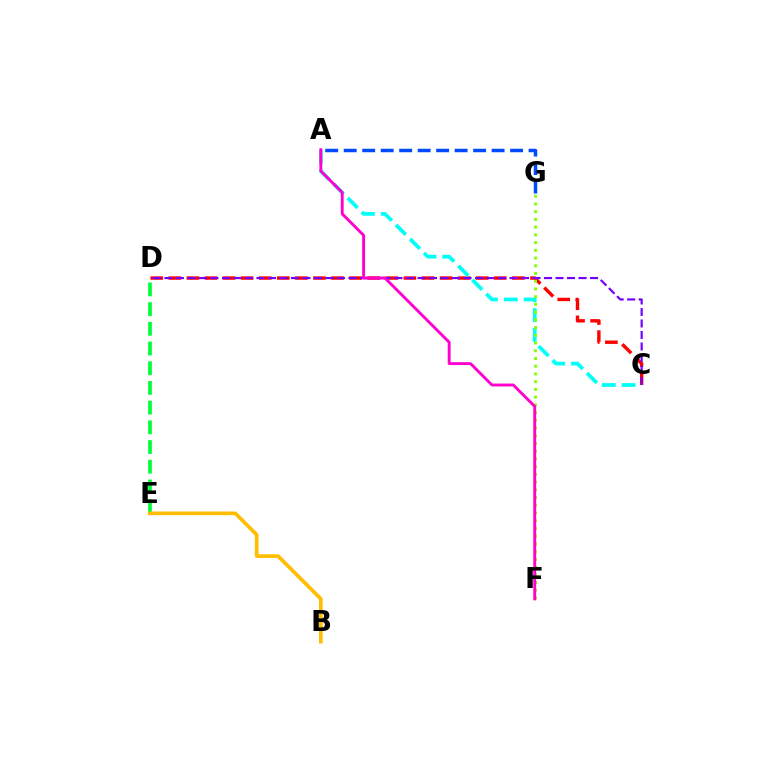{('C', 'D'): [{'color': '#ff0000', 'line_style': 'dashed', 'thickness': 2.46}, {'color': '#7200ff', 'line_style': 'dashed', 'thickness': 1.56}], ('A', 'G'): [{'color': '#004bff', 'line_style': 'dashed', 'thickness': 2.51}], ('D', 'E'): [{'color': '#00ff39', 'line_style': 'dashed', 'thickness': 2.68}], ('B', 'E'): [{'color': '#ffbd00', 'line_style': 'solid', 'thickness': 2.63}], ('A', 'C'): [{'color': '#00fff6', 'line_style': 'dashed', 'thickness': 2.69}], ('F', 'G'): [{'color': '#84ff00', 'line_style': 'dotted', 'thickness': 2.1}], ('A', 'F'): [{'color': '#ff00cf', 'line_style': 'solid', 'thickness': 2.08}]}